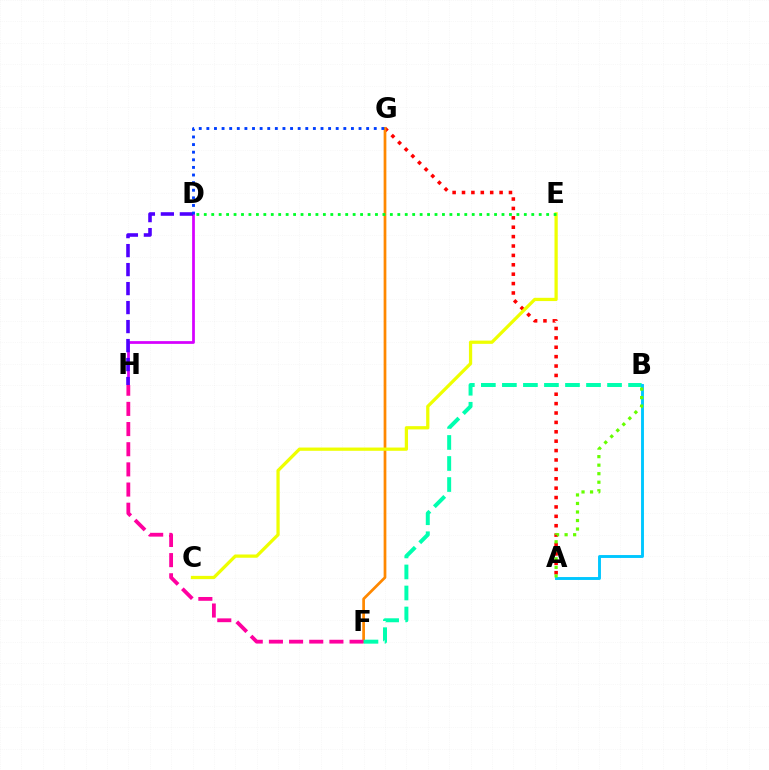{('D', 'H'): [{'color': '#d600ff', 'line_style': 'solid', 'thickness': 1.98}, {'color': '#4f00ff', 'line_style': 'dashed', 'thickness': 2.58}], ('A', 'G'): [{'color': '#ff0000', 'line_style': 'dotted', 'thickness': 2.55}], ('F', 'G'): [{'color': '#ff8800', 'line_style': 'solid', 'thickness': 1.96}], ('F', 'H'): [{'color': '#ff00a0', 'line_style': 'dashed', 'thickness': 2.74}], ('C', 'E'): [{'color': '#eeff00', 'line_style': 'solid', 'thickness': 2.34}], ('B', 'F'): [{'color': '#00ffaf', 'line_style': 'dashed', 'thickness': 2.86}], ('D', 'G'): [{'color': '#003fff', 'line_style': 'dotted', 'thickness': 2.07}], ('D', 'E'): [{'color': '#00ff27', 'line_style': 'dotted', 'thickness': 2.02}], ('A', 'B'): [{'color': '#00c7ff', 'line_style': 'solid', 'thickness': 2.09}, {'color': '#66ff00', 'line_style': 'dotted', 'thickness': 2.32}]}